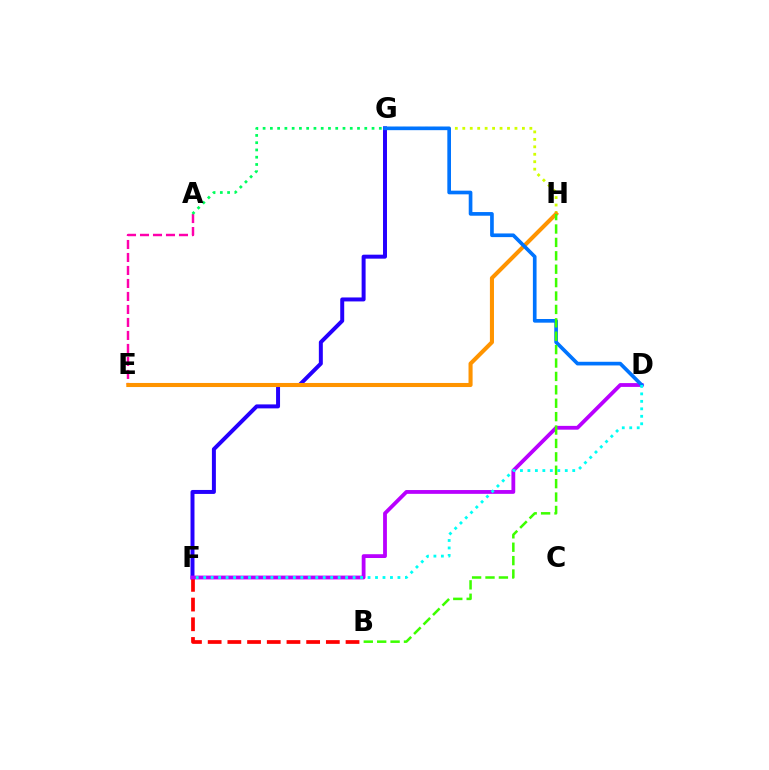{('F', 'G'): [{'color': '#2500ff', 'line_style': 'solid', 'thickness': 2.86}], ('G', 'H'): [{'color': '#d1ff00', 'line_style': 'dotted', 'thickness': 2.02}], ('A', 'E'): [{'color': '#ff00ac', 'line_style': 'dashed', 'thickness': 1.77}], ('A', 'G'): [{'color': '#00ff5c', 'line_style': 'dotted', 'thickness': 1.97}], ('E', 'H'): [{'color': '#ff9400', 'line_style': 'solid', 'thickness': 2.93}], ('B', 'F'): [{'color': '#ff0000', 'line_style': 'dashed', 'thickness': 2.68}], ('D', 'F'): [{'color': '#b900ff', 'line_style': 'solid', 'thickness': 2.74}, {'color': '#00fff6', 'line_style': 'dotted', 'thickness': 2.03}], ('D', 'G'): [{'color': '#0074ff', 'line_style': 'solid', 'thickness': 2.64}], ('B', 'H'): [{'color': '#3dff00', 'line_style': 'dashed', 'thickness': 1.82}]}